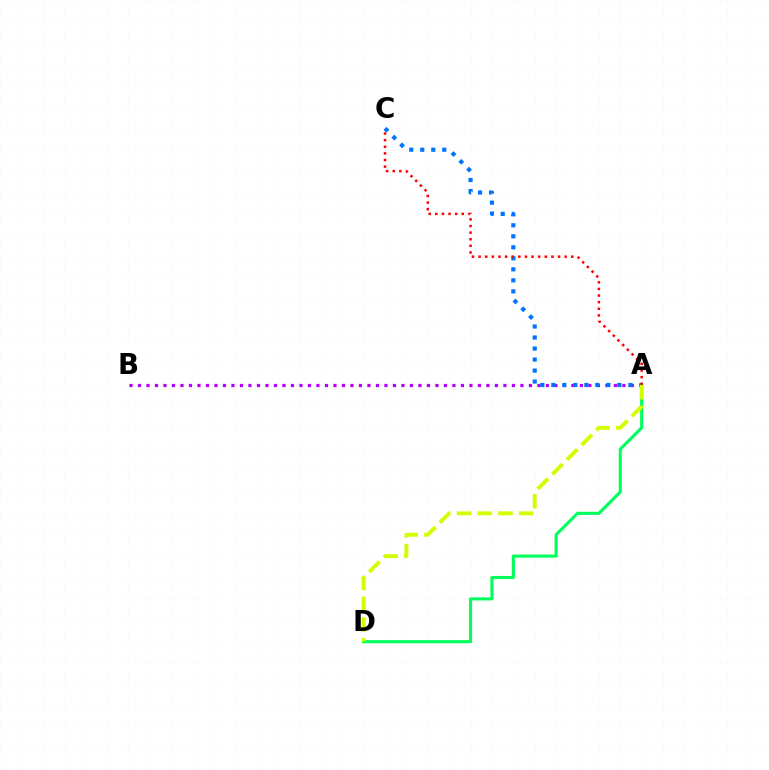{('A', 'B'): [{'color': '#b900ff', 'line_style': 'dotted', 'thickness': 2.31}], ('A', 'C'): [{'color': '#0074ff', 'line_style': 'dotted', 'thickness': 2.99}, {'color': '#ff0000', 'line_style': 'dotted', 'thickness': 1.8}], ('A', 'D'): [{'color': '#00ff5c', 'line_style': 'solid', 'thickness': 2.23}, {'color': '#d1ff00', 'line_style': 'dashed', 'thickness': 2.81}]}